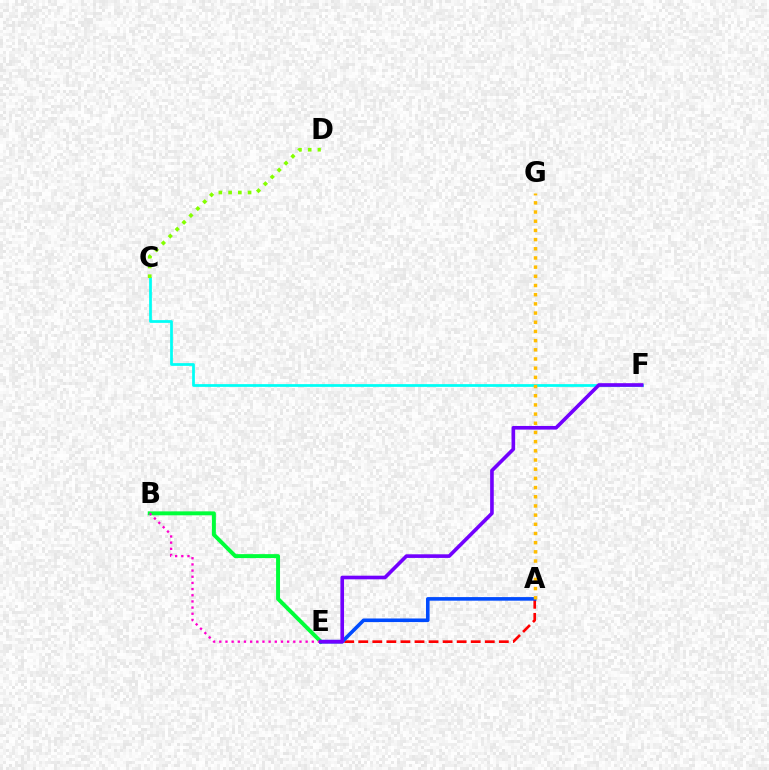{('B', 'E'): [{'color': '#00ff39', 'line_style': 'solid', 'thickness': 2.84}, {'color': '#ff00cf', 'line_style': 'dotted', 'thickness': 1.68}], ('C', 'F'): [{'color': '#00fff6', 'line_style': 'solid', 'thickness': 1.97}], ('A', 'E'): [{'color': '#ff0000', 'line_style': 'dashed', 'thickness': 1.91}, {'color': '#004bff', 'line_style': 'solid', 'thickness': 2.59}], ('C', 'D'): [{'color': '#84ff00', 'line_style': 'dotted', 'thickness': 2.64}], ('E', 'F'): [{'color': '#7200ff', 'line_style': 'solid', 'thickness': 2.61}], ('A', 'G'): [{'color': '#ffbd00', 'line_style': 'dotted', 'thickness': 2.5}]}